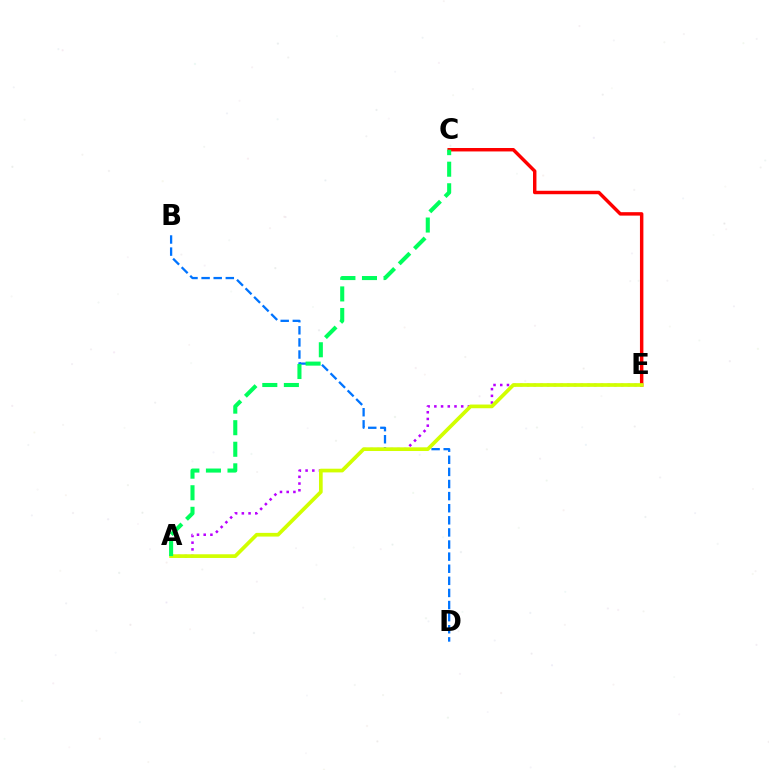{('B', 'D'): [{'color': '#0074ff', 'line_style': 'dashed', 'thickness': 1.64}], ('C', 'E'): [{'color': '#ff0000', 'line_style': 'solid', 'thickness': 2.48}], ('A', 'E'): [{'color': '#b900ff', 'line_style': 'dotted', 'thickness': 1.82}, {'color': '#d1ff00', 'line_style': 'solid', 'thickness': 2.66}], ('A', 'C'): [{'color': '#00ff5c', 'line_style': 'dashed', 'thickness': 2.93}]}